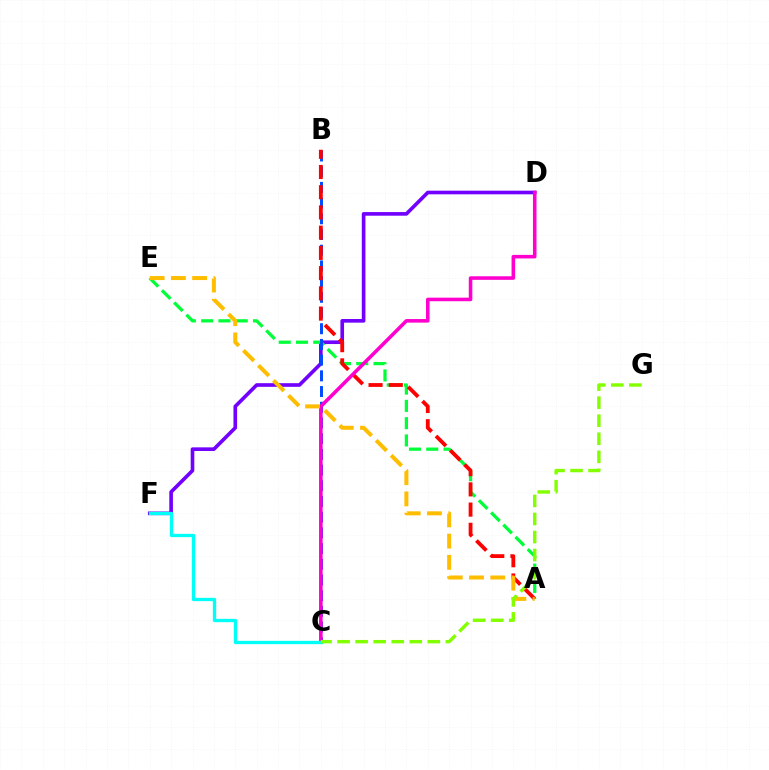{('D', 'F'): [{'color': '#7200ff', 'line_style': 'solid', 'thickness': 2.62}], ('A', 'E'): [{'color': '#00ff39', 'line_style': 'dashed', 'thickness': 2.35}, {'color': '#ffbd00', 'line_style': 'dashed', 'thickness': 2.89}], ('B', 'C'): [{'color': '#004bff', 'line_style': 'dashed', 'thickness': 2.13}], ('A', 'B'): [{'color': '#ff0000', 'line_style': 'dashed', 'thickness': 2.75}], ('C', 'D'): [{'color': '#ff00cf', 'line_style': 'solid', 'thickness': 2.57}], ('C', 'F'): [{'color': '#00fff6', 'line_style': 'solid', 'thickness': 2.39}], ('C', 'G'): [{'color': '#84ff00', 'line_style': 'dashed', 'thickness': 2.45}]}